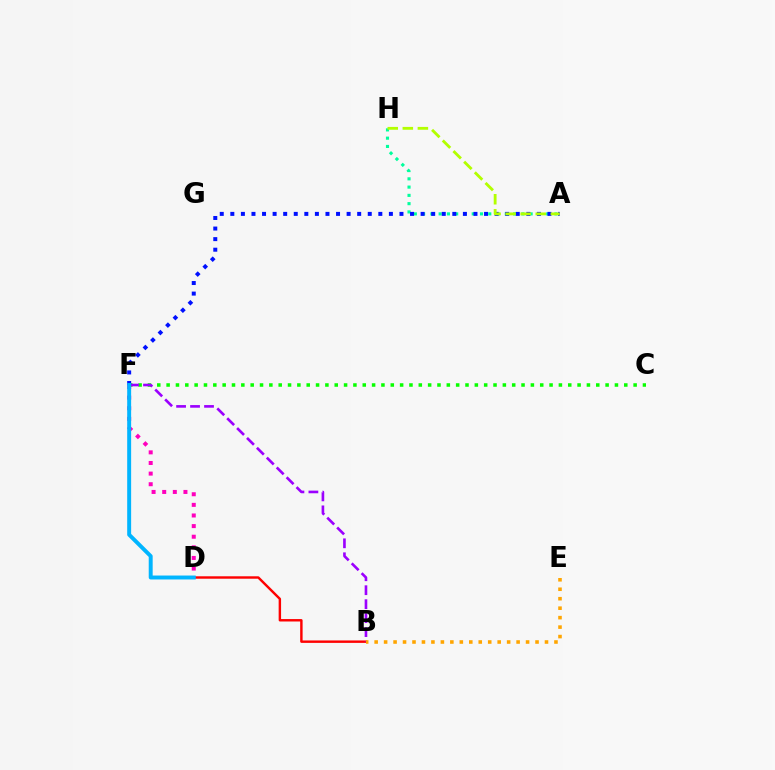{('B', 'D'): [{'color': '#ff0000', 'line_style': 'solid', 'thickness': 1.75}], ('A', 'H'): [{'color': '#00ff9d', 'line_style': 'dotted', 'thickness': 2.25}, {'color': '#b3ff00', 'line_style': 'dashed', 'thickness': 2.05}], ('C', 'F'): [{'color': '#08ff00', 'line_style': 'dotted', 'thickness': 2.54}], ('B', 'F'): [{'color': '#9b00ff', 'line_style': 'dashed', 'thickness': 1.9}], ('B', 'E'): [{'color': '#ffa500', 'line_style': 'dotted', 'thickness': 2.57}], ('D', 'F'): [{'color': '#ff00bd', 'line_style': 'dotted', 'thickness': 2.88}, {'color': '#00b5ff', 'line_style': 'solid', 'thickness': 2.84}], ('A', 'F'): [{'color': '#0010ff', 'line_style': 'dotted', 'thickness': 2.87}]}